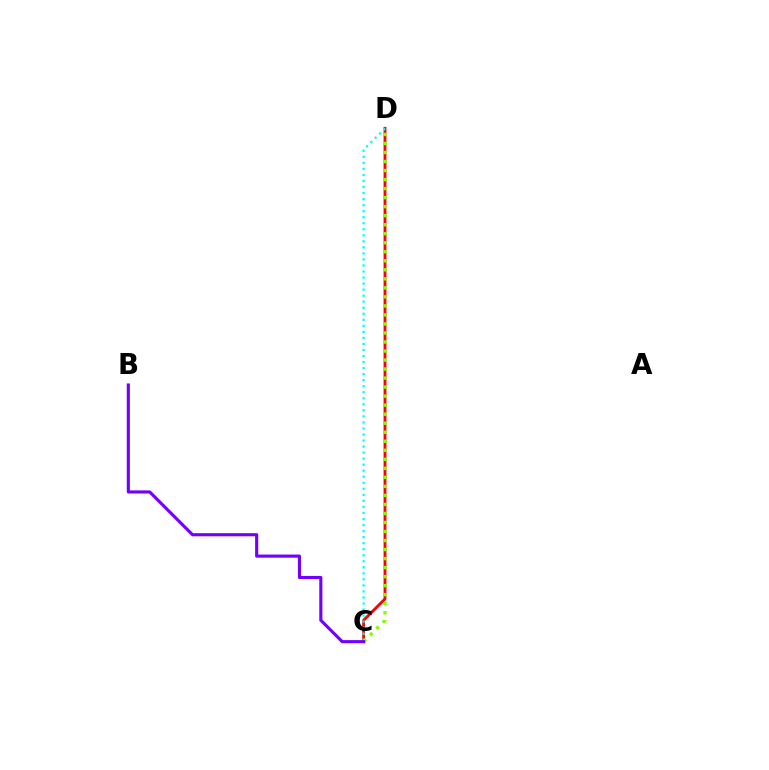{('C', 'D'): [{'color': '#ff0000', 'line_style': 'solid', 'thickness': 2.05}, {'color': '#00fff6', 'line_style': 'dotted', 'thickness': 1.64}, {'color': '#84ff00', 'line_style': 'dotted', 'thickness': 2.45}], ('B', 'C'): [{'color': '#7200ff', 'line_style': 'solid', 'thickness': 2.24}]}